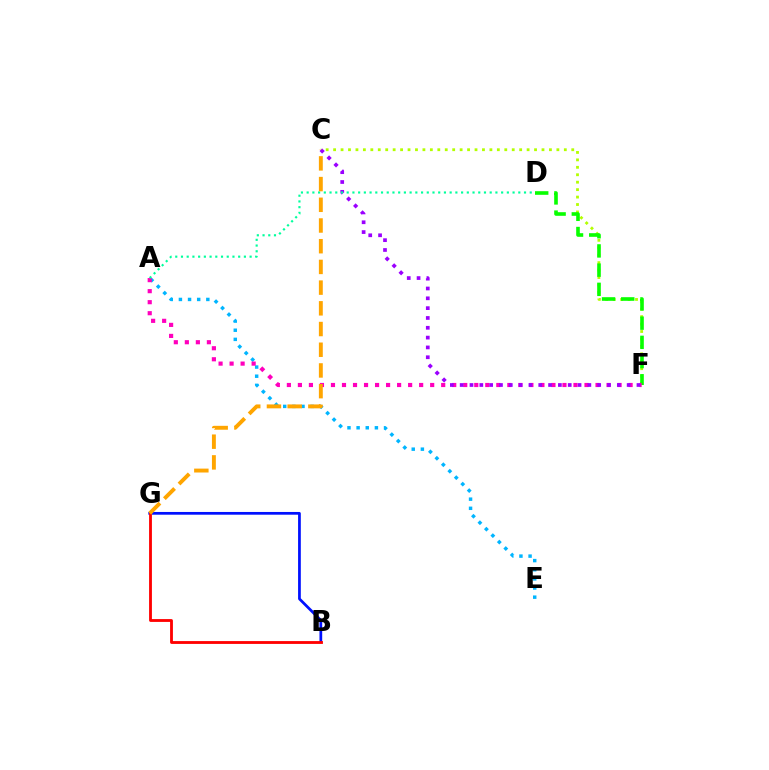{('C', 'F'): [{'color': '#b3ff00', 'line_style': 'dotted', 'thickness': 2.02}, {'color': '#9b00ff', 'line_style': 'dotted', 'thickness': 2.67}], ('A', 'E'): [{'color': '#00b5ff', 'line_style': 'dotted', 'thickness': 2.48}], ('B', 'G'): [{'color': '#0010ff', 'line_style': 'solid', 'thickness': 1.97}, {'color': '#ff0000', 'line_style': 'solid', 'thickness': 2.04}], ('D', 'F'): [{'color': '#08ff00', 'line_style': 'dashed', 'thickness': 2.61}], ('A', 'F'): [{'color': '#ff00bd', 'line_style': 'dotted', 'thickness': 3.0}], ('A', 'D'): [{'color': '#00ff9d', 'line_style': 'dotted', 'thickness': 1.55}], ('C', 'G'): [{'color': '#ffa500', 'line_style': 'dashed', 'thickness': 2.81}]}